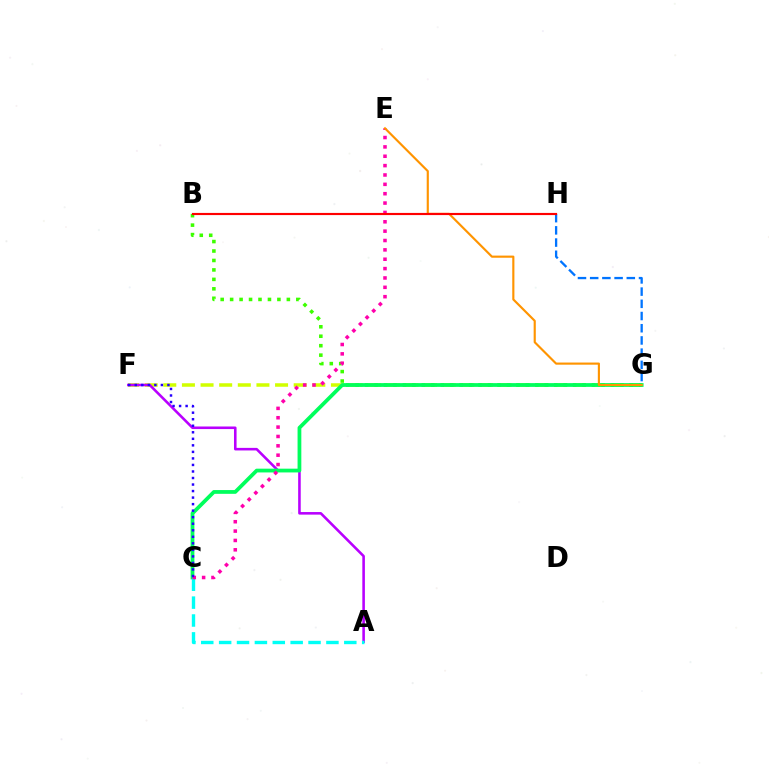{('F', 'G'): [{'color': '#d1ff00', 'line_style': 'dashed', 'thickness': 2.53}], ('B', 'G'): [{'color': '#3dff00', 'line_style': 'dotted', 'thickness': 2.57}], ('A', 'F'): [{'color': '#b900ff', 'line_style': 'solid', 'thickness': 1.86}], ('C', 'G'): [{'color': '#00ff5c', 'line_style': 'solid', 'thickness': 2.71}], ('A', 'C'): [{'color': '#00fff6', 'line_style': 'dashed', 'thickness': 2.43}], ('C', 'E'): [{'color': '#ff00ac', 'line_style': 'dotted', 'thickness': 2.54}], ('E', 'G'): [{'color': '#ff9400', 'line_style': 'solid', 'thickness': 1.55}], ('G', 'H'): [{'color': '#0074ff', 'line_style': 'dashed', 'thickness': 1.66}], ('C', 'F'): [{'color': '#2500ff', 'line_style': 'dotted', 'thickness': 1.77}], ('B', 'H'): [{'color': '#ff0000', 'line_style': 'solid', 'thickness': 1.55}]}